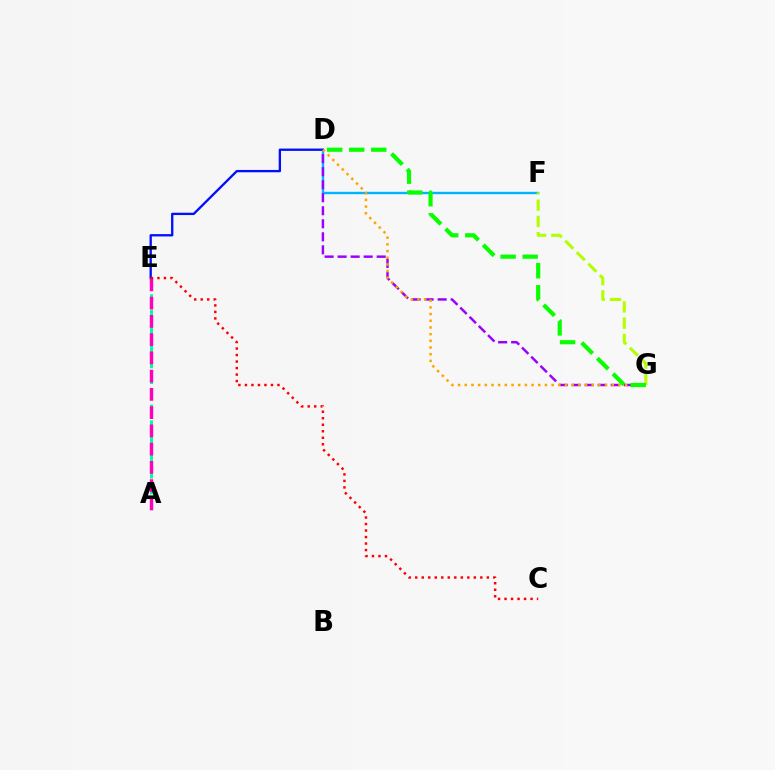{('D', 'F'): [{'color': '#00b5ff', 'line_style': 'solid', 'thickness': 1.72}], ('D', 'E'): [{'color': '#0010ff', 'line_style': 'solid', 'thickness': 1.68}], ('A', 'E'): [{'color': '#00ff9d', 'line_style': 'dashed', 'thickness': 2.14}, {'color': '#ff00bd', 'line_style': 'dashed', 'thickness': 2.48}], ('D', 'G'): [{'color': '#9b00ff', 'line_style': 'dashed', 'thickness': 1.77}, {'color': '#ffa500', 'line_style': 'dotted', 'thickness': 1.82}, {'color': '#08ff00', 'line_style': 'dashed', 'thickness': 3.0}], ('C', 'E'): [{'color': '#ff0000', 'line_style': 'dotted', 'thickness': 1.77}], ('F', 'G'): [{'color': '#b3ff00', 'line_style': 'dashed', 'thickness': 2.21}]}